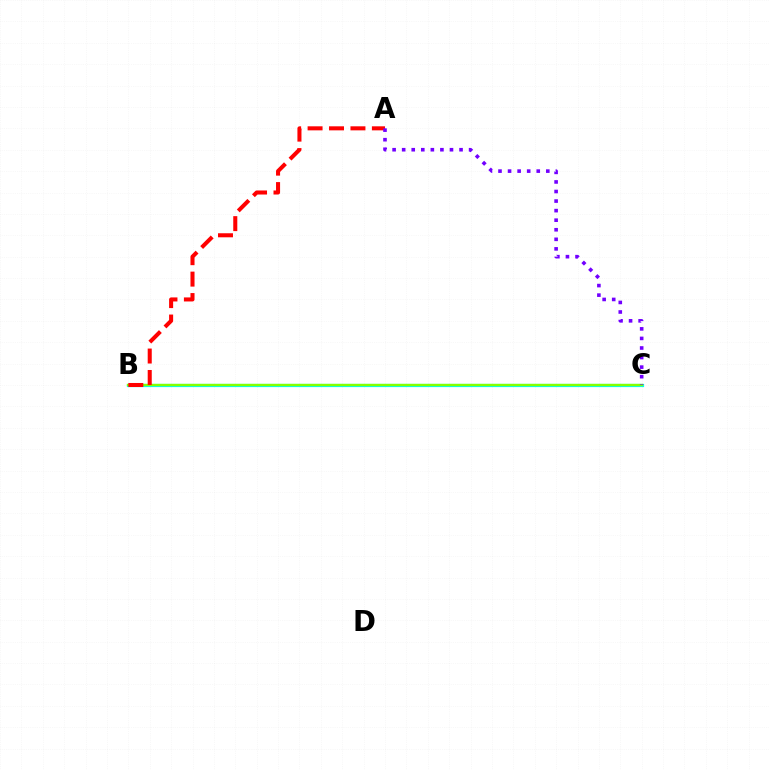{('B', 'C'): [{'color': '#00fff6', 'line_style': 'solid', 'thickness': 2.31}, {'color': '#84ff00', 'line_style': 'solid', 'thickness': 1.68}], ('A', 'B'): [{'color': '#ff0000', 'line_style': 'dashed', 'thickness': 2.91}], ('A', 'C'): [{'color': '#7200ff', 'line_style': 'dotted', 'thickness': 2.6}]}